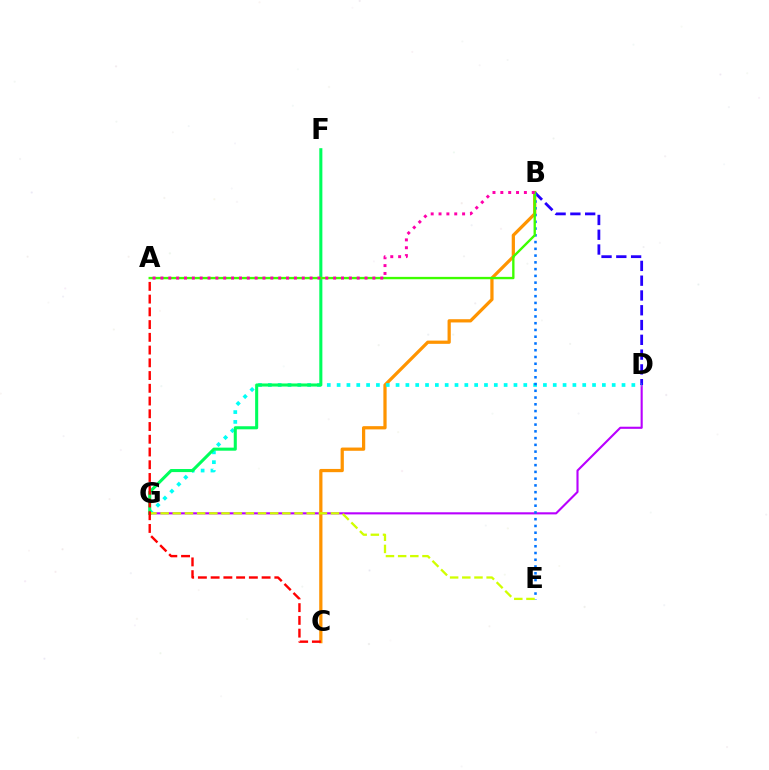{('D', 'G'): [{'color': '#b900ff', 'line_style': 'solid', 'thickness': 1.52}, {'color': '#00fff6', 'line_style': 'dotted', 'thickness': 2.67}], ('B', 'C'): [{'color': '#ff9400', 'line_style': 'solid', 'thickness': 2.33}], ('B', 'D'): [{'color': '#2500ff', 'line_style': 'dashed', 'thickness': 2.01}], ('F', 'G'): [{'color': '#00ff5c', 'line_style': 'solid', 'thickness': 2.21}], ('B', 'E'): [{'color': '#0074ff', 'line_style': 'dotted', 'thickness': 1.84}], ('E', 'G'): [{'color': '#d1ff00', 'line_style': 'dashed', 'thickness': 1.65}], ('A', 'C'): [{'color': '#ff0000', 'line_style': 'dashed', 'thickness': 1.73}], ('A', 'B'): [{'color': '#3dff00', 'line_style': 'solid', 'thickness': 1.7}, {'color': '#ff00ac', 'line_style': 'dotted', 'thickness': 2.13}]}